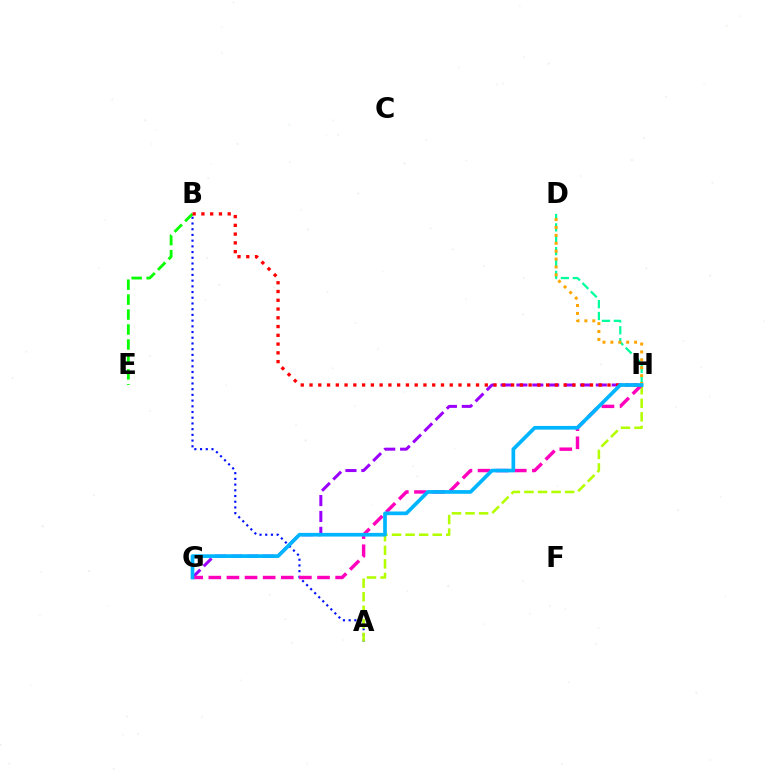{('D', 'H'): [{'color': '#00ff9d', 'line_style': 'dashed', 'thickness': 1.61}, {'color': '#ffa500', 'line_style': 'dotted', 'thickness': 2.15}], ('A', 'B'): [{'color': '#0010ff', 'line_style': 'dotted', 'thickness': 1.55}], ('B', 'E'): [{'color': '#08ff00', 'line_style': 'dashed', 'thickness': 2.03}], ('A', 'H'): [{'color': '#b3ff00', 'line_style': 'dashed', 'thickness': 1.84}], ('G', 'H'): [{'color': '#9b00ff', 'line_style': 'dashed', 'thickness': 2.16}, {'color': '#ff00bd', 'line_style': 'dashed', 'thickness': 2.46}, {'color': '#00b5ff', 'line_style': 'solid', 'thickness': 2.66}], ('B', 'H'): [{'color': '#ff0000', 'line_style': 'dotted', 'thickness': 2.38}]}